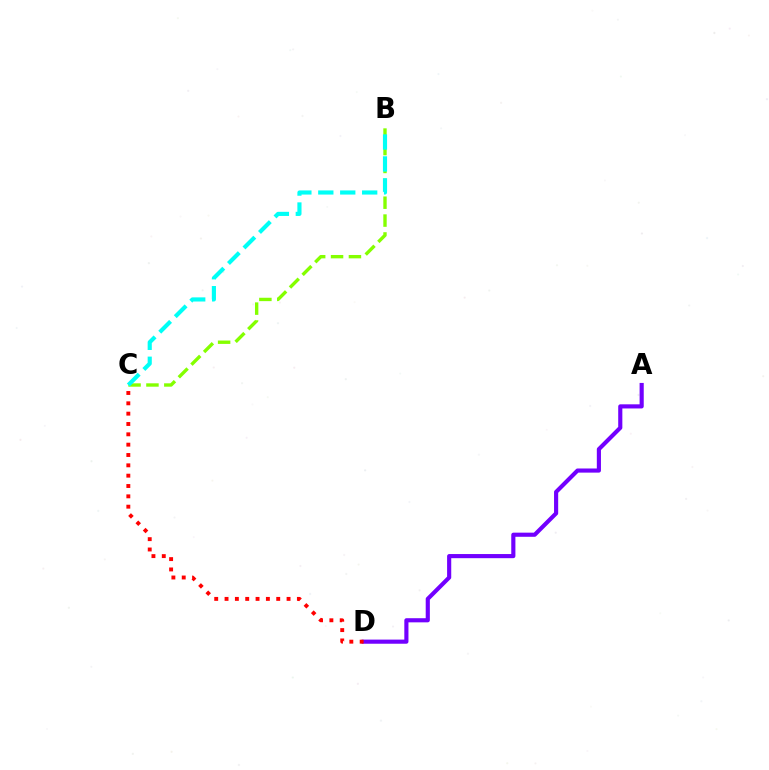{('B', 'C'): [{'color': '#84ff00', 'line_style': 'dashed', 'thickness': 2.43}, {'color': '#00fff6', 'line_style': 'dashed', 'thickness': 2.98}], ('A', 'D'): [{'color': '#7200ff', 'line_style': 'solid', 'thickness': 2.98}], ('C', 'D'): [{'color': '#ff0000', 'line_style': 'dotted', 'thickness': 2.81}]}